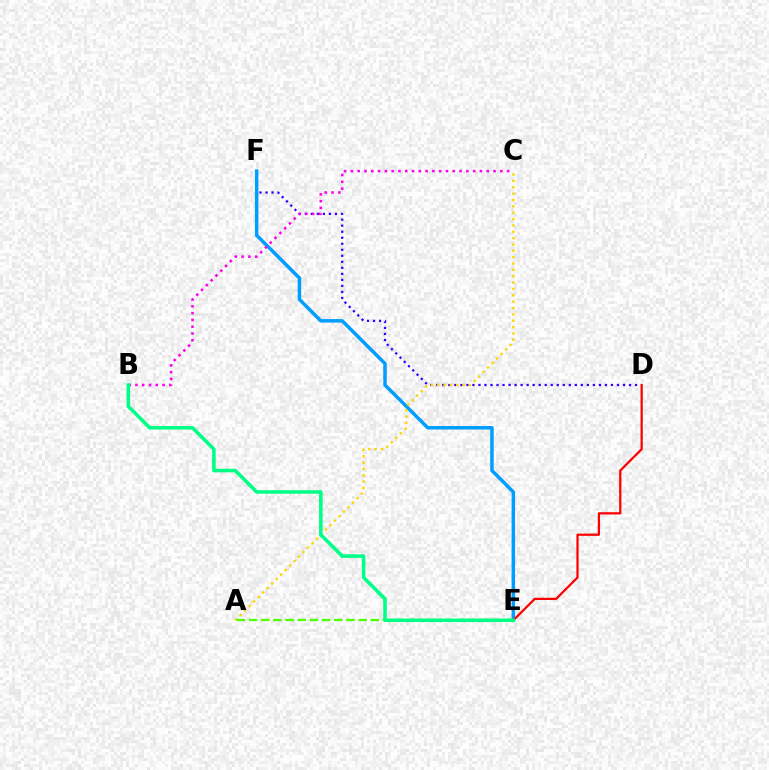{('D', 'F'): [{'color': '#3700ff', 'line_style': 'dotted', 'thickness': 1.64}], ('E', 'F'): [{'color': '#009eff', 'line_style': 'solid', 'thickness': 2.51}], ('D', 'E'): [{'color': '#ff0000', 'line_style': 'solid', 'thickness': 1.61}], ('B', 'C'): [{'color': '#ff00ed', 'line_style': 'dotted', 'thickness': 1.85}], ('A', 'C'): [{'color': '#ffd500', 'line_style': 'dotted', 'thickness': 1.73}], ('A', 'E'): [{'color': '#4fff00', 'line_style': 'dashed', 'thickness': 1.65}], ('B', 'E'): [{'color': '#00ff86', 'line_style': 'solid', 'thickness': 2.56}]}